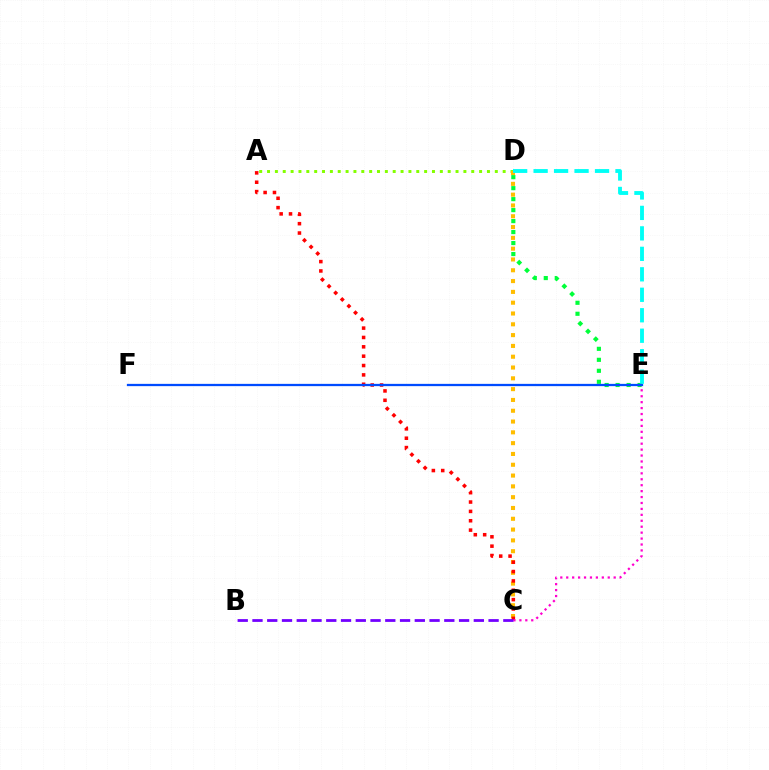{('A', 'D'): [{'color': '#84ff00', 'line_style': 'dotted', 'thickness': 2.13}], ('C', 'D'): [{'color': '#ffbd00', 'line_style': 'dotted', 'thickness': 2.94}], ('A', 'C'): [{'color': '#ff0000', 'line_style': 'dotted', 'thickness': 2.54}], ('C', 'E'): [{'color': '#ff00cf', 'line_style': 'dotted', 'thickness': 1.61}], ('D', 'E'): [{'color': '#00ff39', 'line_style': 'dotted', 'thickness': 2.98}, {'color': '#00fff6', 'line_style': 'dashed', 'thickness': 2.78}], ('B', 'C'): [{'color': '#7200ff', 'line_style': 'dashed', 'thickness': 2.0}], ('E', 'F'): [{'color': '#004bff', 'line_style': 'solid', 'thickness': 1.64}]}